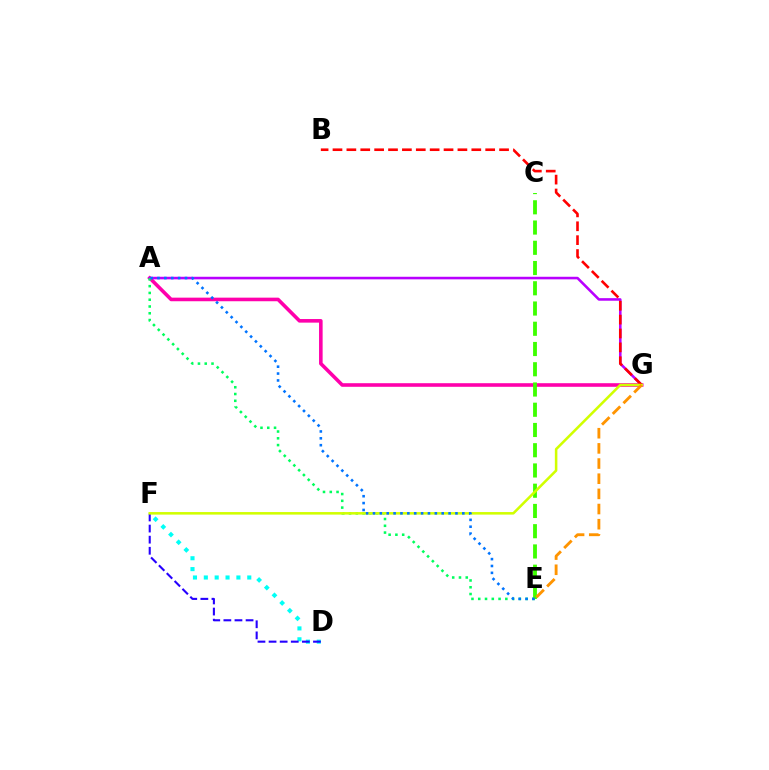{('A', 'G'): [{'color': '#ff00ac', 'line_style': 'solid', 'thickness': 2.59}, {'color': '#b900ff', 'line_style': 'solid', 'thickness': 1.85}], ('A', 'E'): [{'color': '#00ff5c', 'line_style': 'dotted', 'thickness': 1.84}, {'color': '#0074ff', 'line_style': 'dotted', 'thickness': 1.87}], ('B', 'G'): [{'color': '#ff0000', 'line_style': 'dashed', 'thickness': 1.89}], ('D', 'F'): [{'color': '#00fff6', 'line_style': 'dotted', 'thickness': 2.95}, {'color': '#2500ff', 'line_style': 'dashed', 'thickness': 1.51}], ('C', 'E'): [{'color': '#3dff00', 'line_style': 'dashed', 'thickness': 2.75}], ('F', 'G'): [{'color': '#d1ff00', 'line_style': 'solid', 'thickness': 1.83}], ('E', 'G'): [{'color': '#ff9400', 'line_style': 'dashed', 'thickness': 2.06}]}